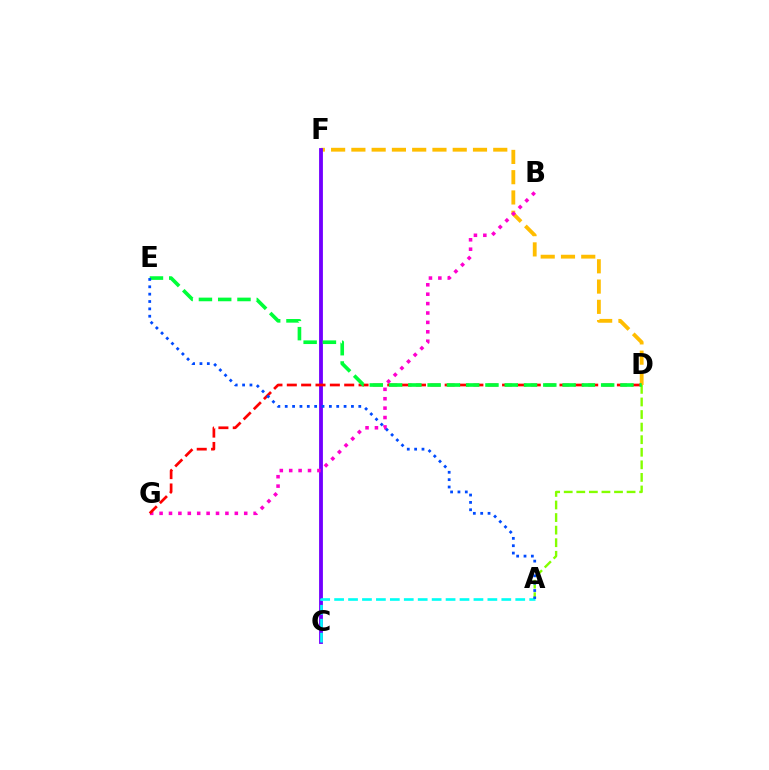{('D', 'F'): [{'color': '#ffbd00', 'line_style': 'dashed', 'thickness': 2.75}], ('C', 'F'): [{'color': '#7200ff', 'line_style': 'solid', 'thickness': 2.76}], ('B', 'G'): [{'color': '#ff00cf', 'line_style': 'dotted', 'thickness': 2.56}], ('A', 'D'): [{'color': '#84ff00', 'line_style': 'dashed', 'thickness': 1.71}], ('D', 'G'): [{'color': '#ff0000', 'line_style': 'dashed', 'thickness': 1.95}], ('A', 'C'): [{'color': '#00fff6', 'line_style': 'dashed', 'thickness': 1.89}], ('D', 'E'): [{'color': '#00ff39', 'line_style': 'dashed', 'thickness': 2.62}], ('A', 'E'): [{'color': '#004bff', 'line_style': 'dotted', 'thickness': 2.0}]}